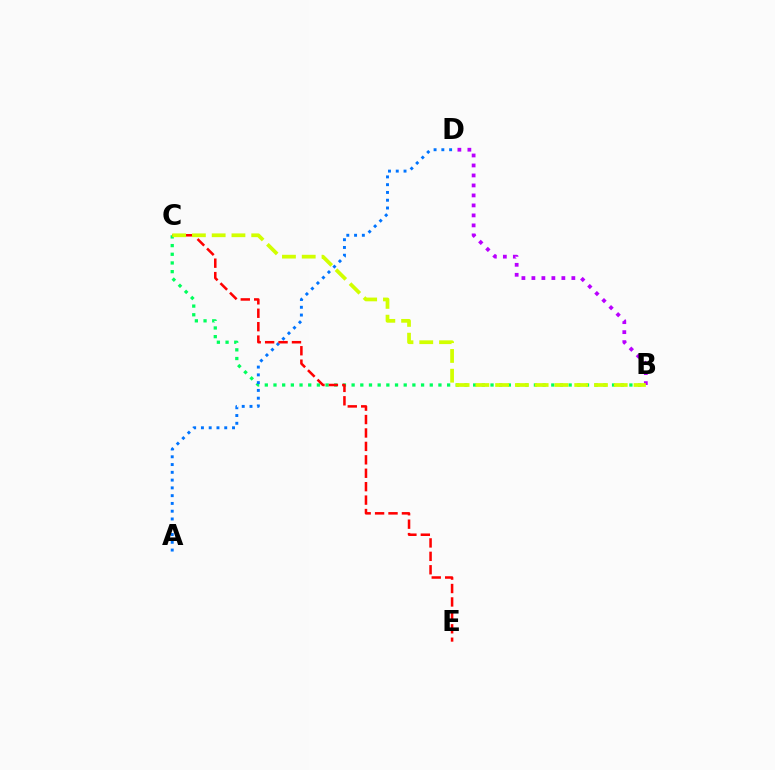{('B', 'C'): [{'color': '#00ff5c', 'line_style': 'dotted', 'thickness': 2.36}, {'color': '#d1ff00', 'line_style': 'dashed', 'thickness': 2.69}], ('B', 'D'): [{'color': '#b900ff', 'line_style': 'dotted', 'thickness': 2.71}], ('A', 'D'): [{'color': '#0074ff', 'line_style': 'dotted', 'thickness': 2.11}], ('C', 'E'): [{'color': '#ff0000', 'line_style': 'dashed', 'thickness': 1.82}]}